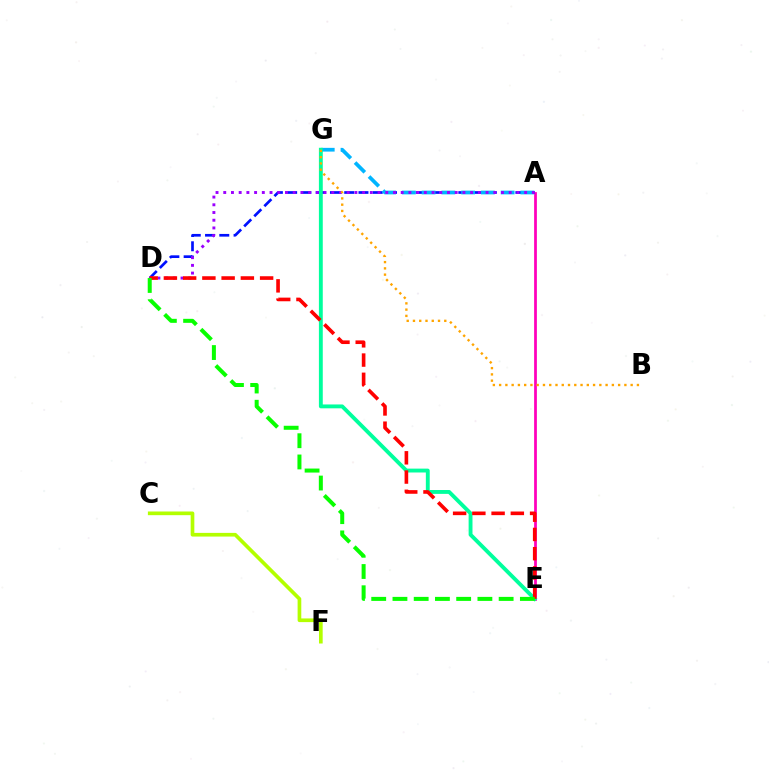{('C', 'F'): [{'color': '#b3ff00', 'line_style': 'solid', 'thickness': 2.65}], ('A', 'E'): [{'color': '#ff00bd', 'line_style': 'solid', 'thickness': 1.98}], ('A', 'D'): [{'color': '#0010ff', 'line_style': 'dashed', 'thickness': 1.94}, {'color': '#9b00ff', 'line_style': 'dotted', 'thickness': 2.1}], ('A', 'G'): [{'color': '#00b5ff', 'line_style': 'dashed', 'thickness': 2.68}], ('E', 'G'): [{'color': '#00ff9d', 'line_style': 'solid', 'thickness': 2.78}], ('D', 'E'): [{'color': '#ff0000', 'line_style': 'dashed', 'thickness': 2.61}, {'color': '#08ff00', 'line_style': 'dashed', 'thickness': 2.89}], ('B', 'G'): [{'color': '#ffa500', 'line_style': 'dotted', 'thickness': 1.7}]}